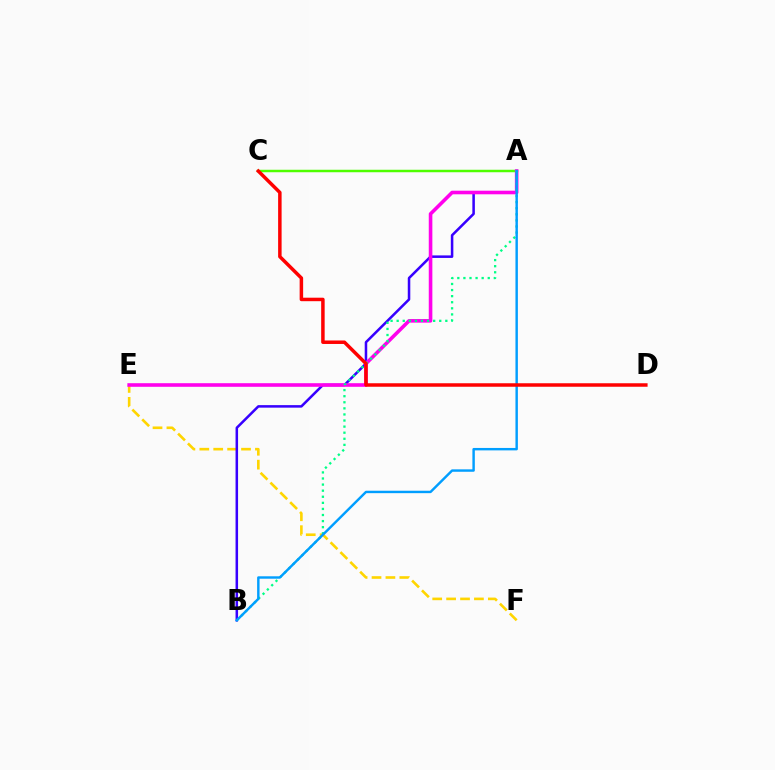{('E', 'F'): [{'color': '#ffd500', 'line_style': 'dashed', 'thickness': 1.89}], ('A', 'C'): [{'color': '#4fff00', 'line_style': 'solid', 'thickness': 1.78}], ('A', 'B'): [{'color': '#3700ff', 'line_style': 'solid', 'thickness': 1.82}, {'color': '#00ff86', 'line_style': 'dotted', 'thickness': 1.65}, {'color': '#009eff', 'line_style': 'solid', 'thickness': 1.75}], ('A', 'E'): [{'color': '#ff00ed', 'line_style': 'solid', 'thickness': 2.59}], ('C', 'D'): [{'color': '#ff0000', 'line_style': 'solid', 'thickness': 2.51}]}